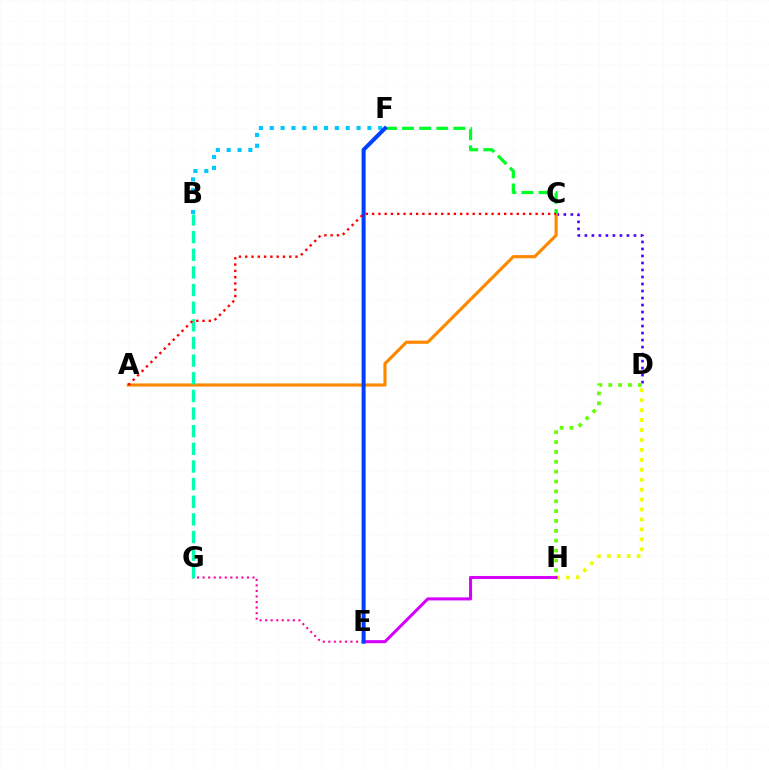{('C', 'D'): [{'color': '#4f00ff', 'line_style': 'dotted', 'thickness': 1.9}], ('D', 'H'): [{'color': '#eeff00', 'line_style': 'dotted', 'thickness': 2.7}, {'color': '#66ff00', 'line_style': 'dotted', 'thickness': 2.68}], ('B', 'F'): [{'color': '#00c7ff', 'line_style': 'dotted', 'thickness': 2.95}], ('A', 'C'): [{'color': '#ff8800', 'line_style': 'solid', 'thickness': 2.28}, {'color': '#ff0000', 'line_style': 'dotted', 'thickness': 1.71}], ('E', 'G'): [{'color': '#ff00a0', 'line_style': 'dotted', 'thickness': 1.51}], ('C', 'F'): [{'color': '#00ff27', 'line_style': 'dashed', 'thickness': 2.32}], ('E', 'H'): [{'color': '#d600ff', 'line_style': 'solid', 'thickness': 2.2}], ('B', 'G'): [{'color': '#00ffaf', 'line_style': 'dashed', 'thickness': 2.4}], ('E', 'F'): [{'color': '#003fff', 'line_style': 'solid', 'thickness': 2.88}]}